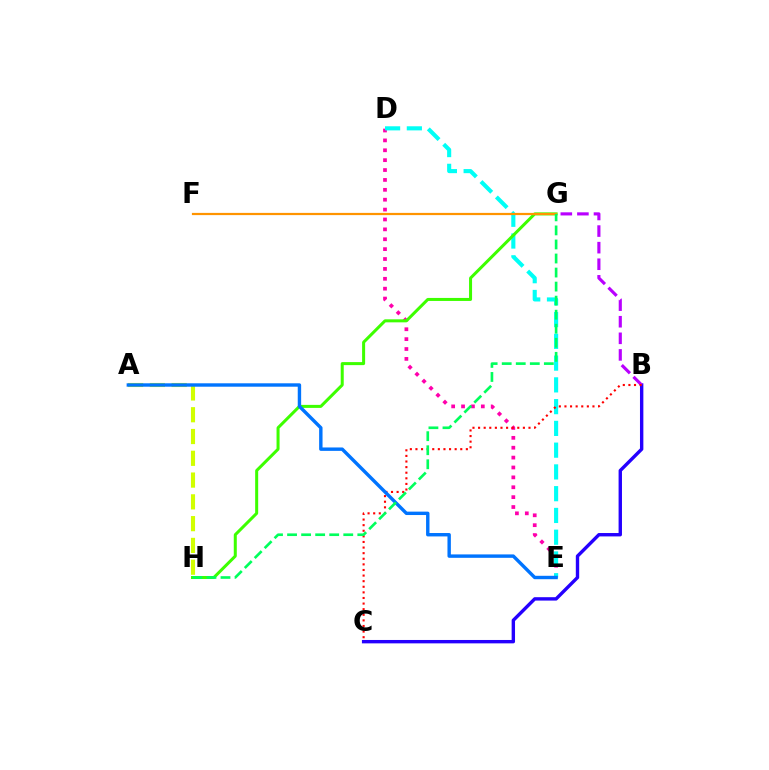{('D', 'E'): [{'color': '#ff00ac', 'line_style': 'dotted', 'thickness': 2.69}, {'color': '#00fff6', 'line_style': 'dashed', 'thickness': 2.96}], ('B', 'C'): [{'color': '#2500ff', 'line_style': 'solid', 'thickness': 2.44}, {'color': '#ff0000', 'line_style': 'dotted', 'thickness': 1.52}], ('B', 'G'): [{'color': '#b900ff', 'line_style': 'dashed', 'thickness': 2.25}], ('A', 'H'): [{'color': '#d1ff00', 'line_style': 'dashed', 'thickness': 2.96}], ('G', 'H'): [{'color': '#3dff00', 'line_style': 'solid', 'thickness': 2.17}, {'color': '#00ff5c', 'line_style': 'dashed', 'thickness': 1.91}], ('F', 'G'): [{'color': '#ff9400', 'line_style': 'solid', 'thickness': 1.6}], ('A', 'E'): [{'color': '#0074ff', 'line_style': 'solid', 'thickness': 2.45}]}